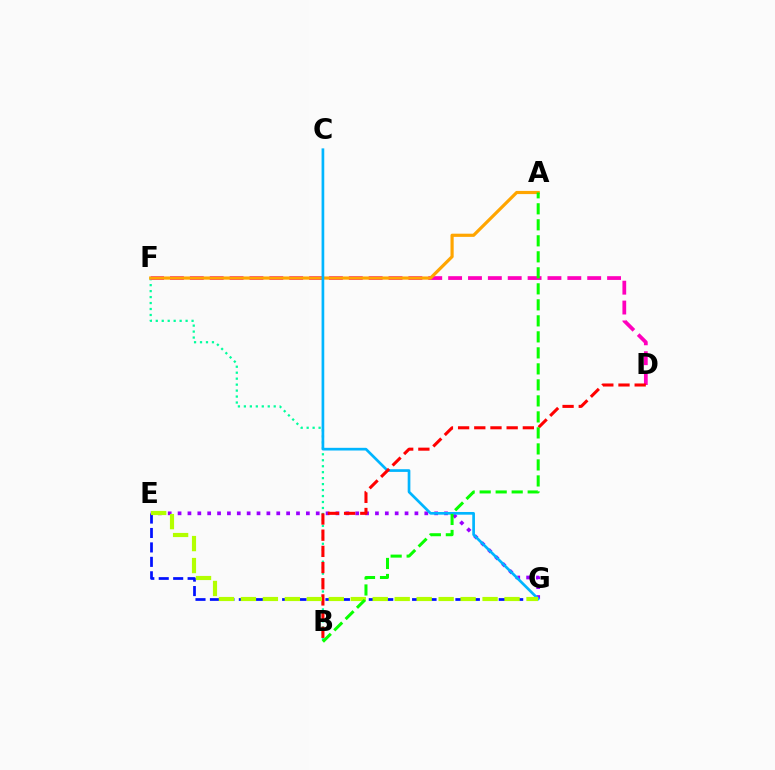{('B', 'F'): [{'color': '#00ff9d', 'line_style': 'dotted', 'thickness': 1.62}], ('E', 'G'): [{'color': '#0010ff', 'line_style': 'dashed', 'thickness': 1.96}, {'color': '#9b00ff', 'line_style': 'dotted', 'thickness': 2.68}, {'color': '#b3ff00', 'line_style': 'dashed', 'thickness': 2.98}], ('D', 'F'): [{'color': '#ff00bd', 'line_style': 'dashed', 'thickness': 2.7}], ('A', 'F'): [{'color': '#ffa500', 'line_style': 'solid', 'thickness': 2.29}], ('C', 'G'): [{'color': '#00b5ff', 'line_style': 'solid', 'thickness': 1.94}], ('B', 'D'): [{'color': '#ff0000', 'line_style': 'dashed', 'thickness': 2.2}], ('A', 'B'): [{'color': '#08ff00', 'line_style': 'dashed', 'thickness': 2.17}]}